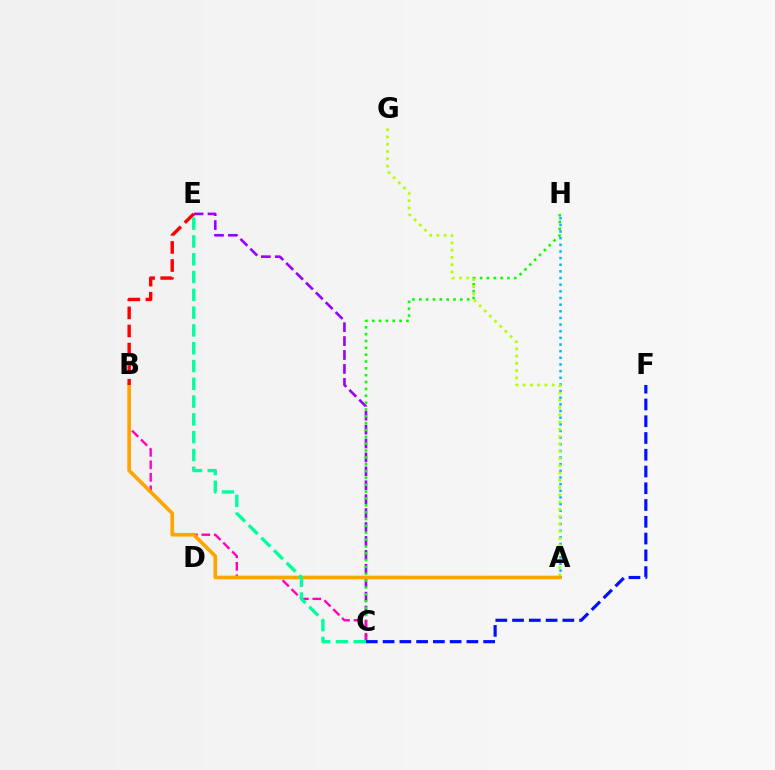{('C', 'E'): [{'color': '#9b00ff', 'line_style': 'dashed', 'thickness': 1.89}, {'color': '#00ff9d', 'line_style': 'dashed', 'thickness': 2.42}], ('C', 'H'): [{'color': '#08ff00', 'line_style': 'dotted', 'thickness': 1.86}], ('A', 'H'): [{'color': '#00b5ff', 'line_style': 'dotted', 'thickness': 1.81}], ('A', 'G'): [{'color': '#b3ff00', 'line_style': 'dotted', 'thickness': 1.97}], ('B', 'C'): [{'color': '#ff00bd', 'line_style': 'dashed', 'thickness': 1.7}], ('A', 'B'): [{'color': '#ffa500', 'line_style': 'solid', 'thickness': 2.64}], ('C', 'F'): [{'color': '#0010ff', 'line_style': 'dashed', 'thickness': 2.28}], ('B', 'E'): [{'color': '#ff0000', 'line_style': 'dashed', 'thickness': 2.46}]}